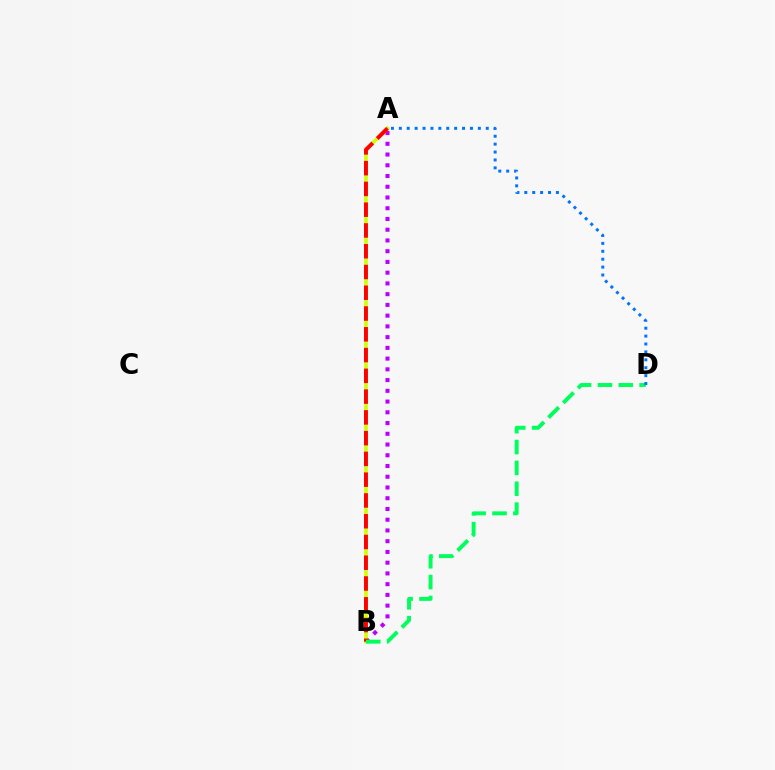{('A', 'B'): [{'color': '#b900ff', 'line_style': 'dotted', 'thickness': 2.92}, {'color': '#d1ff00', 'line_style': 'solid', 'thickness': 2.63}, {'color': '#ff0000', 'line_style': 'dashed', 'thickness': 2.82}], ('B', 'D'): [{'color': '#00ff5c', 'line_style': 'dashed', 'thickness': 2.83}], ('A', 'D'): [{'color': '#0074ff', 'line_style': 'dotted', 'thickness': 2.15}]}